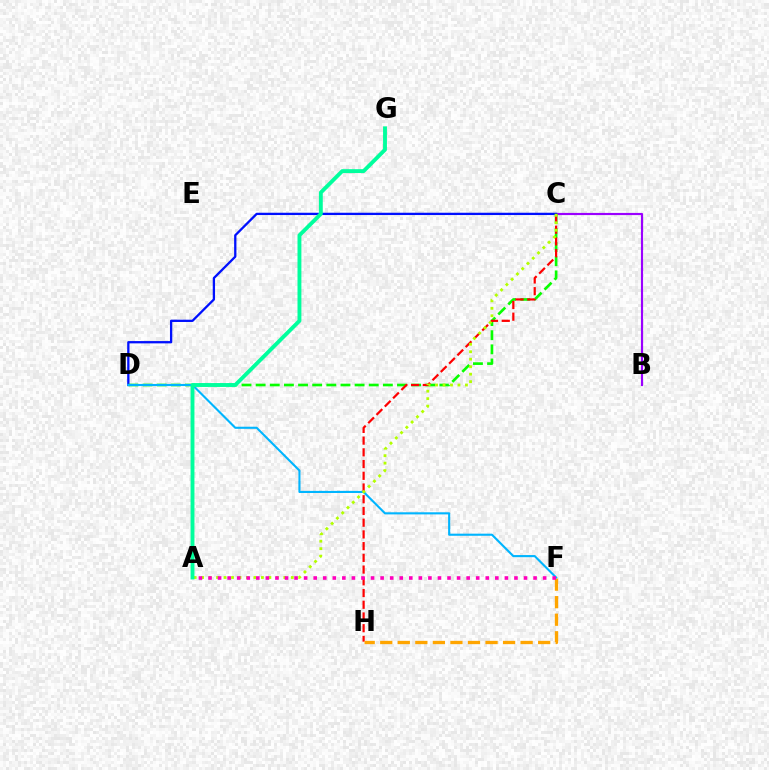{('B', 'C'): [{'color': '#9b00ff', 'line_style': 'solid', 'thickness': 1.56}], ('C', 'D'): [{'color': '#0010ff', 'line_style': 'solid', 'thickness': 1.65}, {'color': '#08ff00', 'line_style': 'dashed', 'thickness': 1.92}], ('C', 'H'): [{'color': '#ff0000', 'line_style': 'dashed', 'thickness': 1.59}], ('F', 'H'): [{'color': '#ffa500', 'line_style': 'dashed', 'thickness': 2.38}], ('D', 'F'): [{'color': '#00b5ff', 'line_style': 'solid', 'thickness': 1.52}], ('A', 'C'): [{'color': '#b3ff00', 'line_style': 'dotted', 'thickness': 2.03}], ('A', 'F'): [{'color': '#ff00bd', 'line_style': 'dotted', 'thickness': 2.6}], ('A', 'G'): [{'color': '#00ff9d', 'line_style': 'solid', 'thickness': 2.79}]}